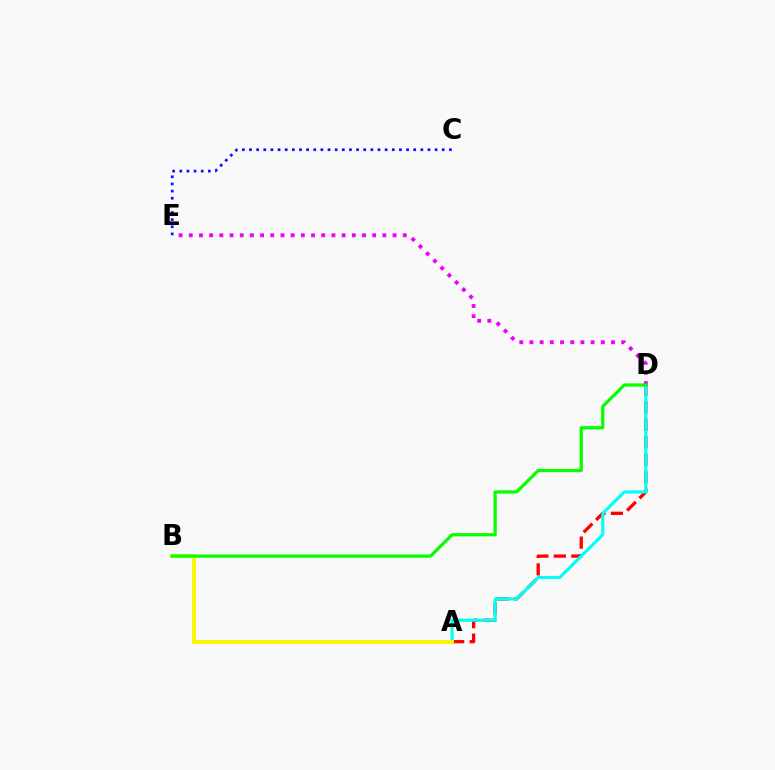{('A', 'D'): [{'color': '#ff0000', 'line_style': 'dashed', 'thickness': 2.37}, {'color': '#00fff6', 'line_style': 'solid', 'thickness': 2.26}], ('C', 'E'): [{'color': '#0010ff', 'line_style': 'dotted', 'thickness': 1.94}], ('D', 'E'): [{'color': '#ee00ff', 'line_style': 'dotted', 'thickness': 2.77}], ('A', 'B'): [{'color': '#fcf500', 'line_style': 'solid', 'thickness': 2.81}], ('B', 'D'): [{'color': '#08ff00', 'line_style': 'solid', 'thickness': 2.33}]}